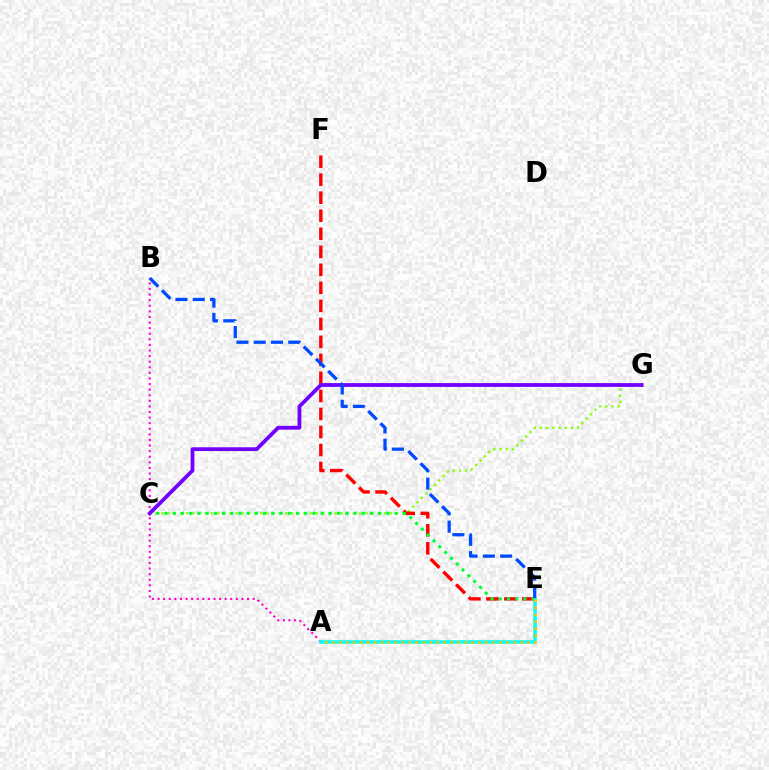{('C', 'G'): [{'color': '#84ff00', 'line_style': 'dotted', 'thickness': 1.68}, {'color': '#7200ff', 'line_style': 'solid', 'thickness': 2.73}], ('E', 'F'): [{'color': '#ff0000', 'line_style': 'dashed', 'thickness': 2.45}], ('A', 'B'): [{'color': '#ff00cf', 'line_style': 'dotted', 'thickness': 1.52}], ('A', 'E'): [{'color': '#00fff6', 'line_style': 'solid', 'thickness': 2.55}, {'color': '#ffbd00', 'line_style': 'dotted', 'thickness': 1.89}], ('C', 'E'): [{'color': '#00ff39', 'line_style': 'dotted', 'thickness': 2.23}], ('B', 'E'): [{'color': '#004bff', 'line_style': 'dashed', 'thickness': 2.35}]}